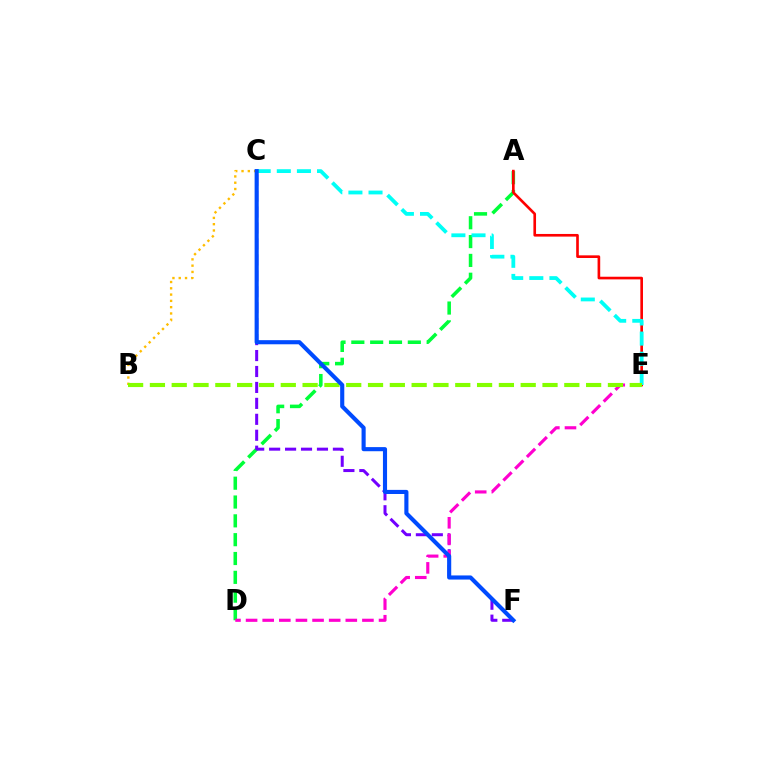{('A', 'D'): [{'color': '#00ff39', 'line_style': 'dashed', 'thickness': 2.56}], ('C', 'F'): [{'color': '#7200ff', 'line_style': 'dashed', 'thickness': 2.17}, {'color': '#004bff', 'line_style': 'solid', 'thickness': 2.96}], ('D', 'E'): [{'color': '#ff00cf', 'line_style': 'dashed', 'thickness': 2.26}], ('A', 'E'): [{'color': '#ff0000', 'line_style': 'solid', 'thickness': 1.9}], ('B', 'C'): [{'color': '#ffbd00', 'line_style': 'dotted', 'thickness': 1.71}], ('C', 'E'): [{'color': '#00fff6', 'line_style': 'dashed', 'thickness': 2.73}], ('B', 'E'): [{'color': '#84ff00', 'line_style': 'dashed', 'thickness': 2.96}]}